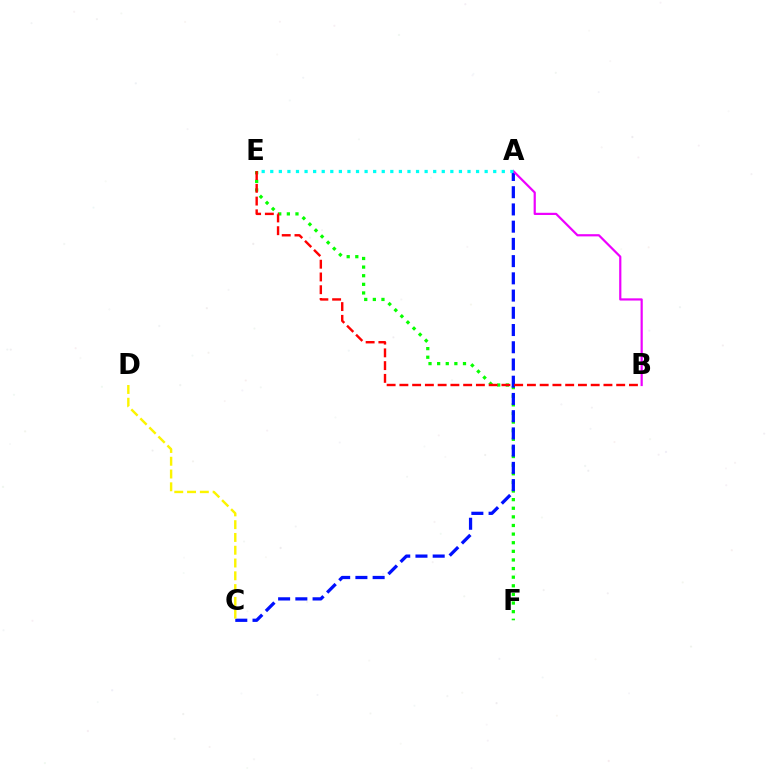{('E', 'F'): [{'color': '#08ff00', 'line_style': 'dotted', 'thickness': 2.34}], ('A', 'C'): [{'color': '#0010ff', 'line_style': 'dashed', 'thickness': 2.34}], ('C', 'D'): [{'color': '#fcf500', 'line_style': 'dashed', 'thickness': 1.74}], ('A', 'B'): [{'color': '#ee00ff', 'line_style': 'solid', 'thickness': 1.58}], ('B', 'E'): [{'color': '#ff0000', 'line_style': 'dashed', 'thickness': 1.73}], ('A', 'E'): [{'color': '#00fff6', 'line_style': 'dotted', 'thickness': 2.33}]}